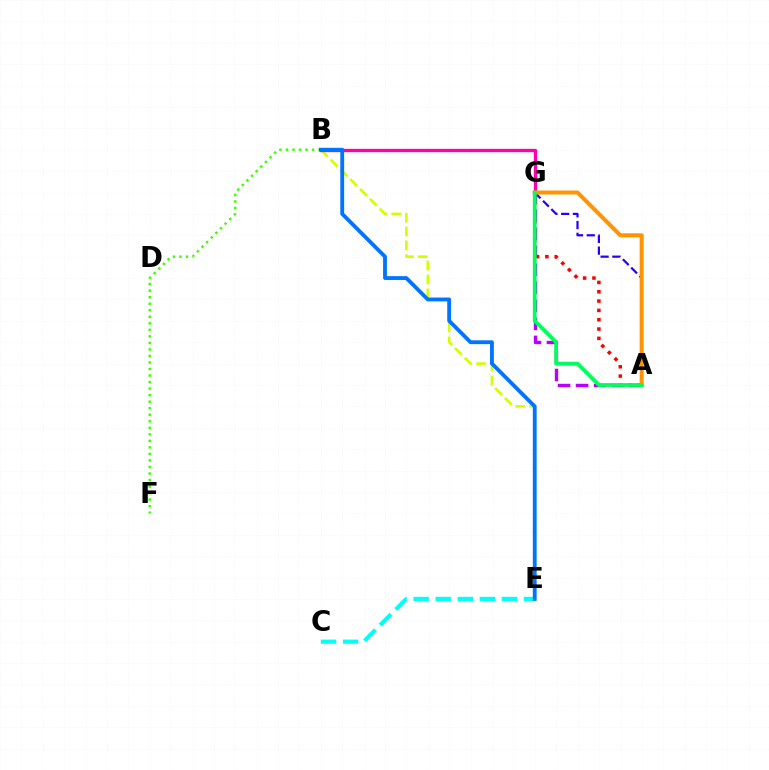{('C', 'E'): [{'color': '#00fff6', 'line_style': 'dashed', 'thickness': 3.0}], ('A', 'G'): [{'color': '#2500ff', 'line_style': 'dashed', 'thickness': 1.6}, {'color': '#b900ff', 'line_style': 'dashed', 'thickness': 2.45}, {'color': '#ff0000', 'line_style': 'dotted', 'thickness': 2.53}, {'color': '#ff9400', 'line_style': 'solid', 'thickness': 2.87}, {'color': '#00ff5c', 'line_style': 'solid', 'thickness': 2.71}], ('B', 'E'): [{'color': '#d1ff00', 'line_style': 'dashed', 'thickness': 1.88}, {'color': '#0074ff', 'line_style': 'solid', 'thickness': 2.76}], ('B', 'F'): [{'color': '#3dff00', 'line_style': 'dotted', 'thickness': 1.77}], ('B', 'G'): [{'color': '#ff00ac', 'line_style': 'solid', 'thickness': 2.4}]}